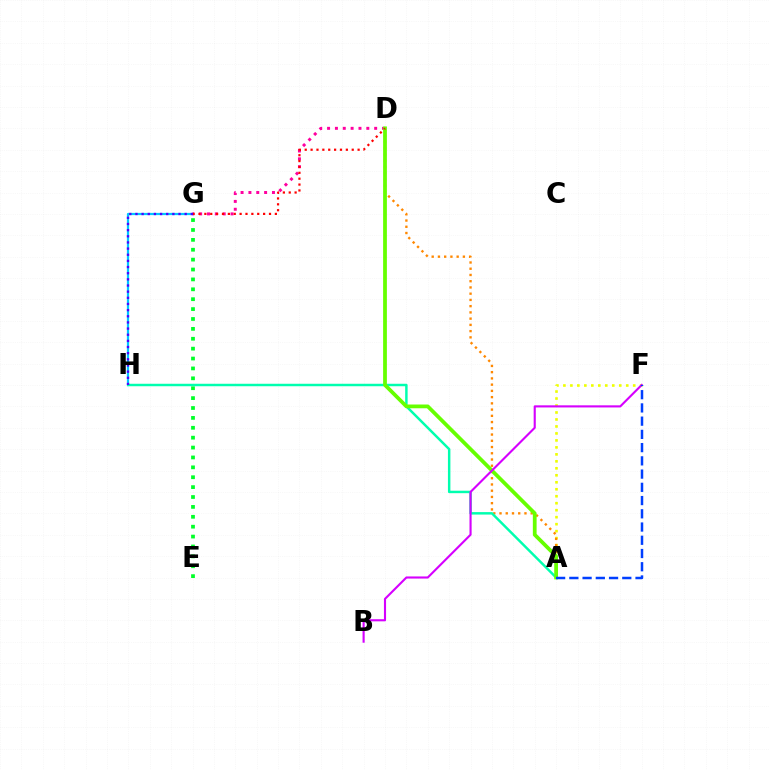{('A', 'F'): [{'color': '#eeff00', 'line_style': 'dotted', 'thickness': 1.9}, {'color': '#003fff', 'line_style': 'dashed', 'thickness': 1.8}], ('E', 'G'): [{'color': '#00ff27', 'line_style': 'dotted', 'thickness': 2.69}], ('A', 'D'): [{'color': '#ff8800', 'line_style': 'dotted', 'thickness': 1.7}, {'color': '#66ff00', 'line_style': 'solid', 'thickness': 2.71}], ('G', 'H'): [{'color': '#00c7ff', 'line_style': 'solid', 'thickness': 1.6}, {'color': '#4f00ff', 'line_style': 'dotted', 'thickness': 1.67}], ('A', 'H'): [{'color': '#00ffaf', 'line_style': 'solid', 'thickness': 1.77}], ('D', 'G'): [{'color': '#ff00a0', 'line_style': 'dotted', 'thickness': 2.13}, {'color': '#ff0000', 'line_style': 'dotted', 'thickness': 1.6}], ('B', 'F'): [{'color': '#d600ff', 'line_style': 'solid', 'thickness': 1.53}]}